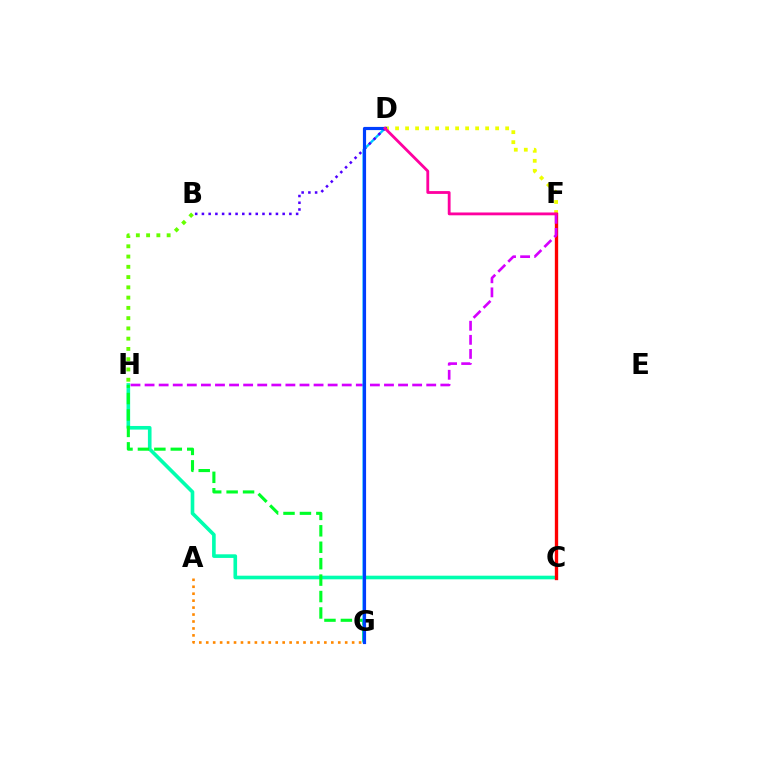{('D', 'F'): [{'color': '#eeff00', 'line_style': 'dotted', 'thickness': 2.72}, {'color': '#ff00a0', 'line_style': 'solid', 'thickness': 2.03}], ('C', 'H'): [{'color': '#00ffaf', 'line_style': 'solid', 'thickness': 2.61}], ('C', 'F'): [{'color': '#ff0000', 'line_style': 'solid', 'thickness': 2.4}], ('B', 'H'): [{'color': '#66ff00', 'line_style': 'dotted', 'thickness': 2.79}], ('F', 'H'): [{'color': '#d600ff', 'line_style': 'dashed', 'thickness': 1.91}], ('A', 'G'): [{'color': '#ff8800', 'line_style': 'dotted', 'thickness': 1.89}], ('G', 'H'): [{'color': '#00ff27', 'line_style': 'dashed', 'thickness': 2.23}], ('D', 'G'): [{'color': '#00c7ff', 'line_style': 'solid', 'thickness': 1.69}, {'color': '#003fff', 'line_style': 'solid', 'thickness': 2.28}], ('B', 'D'): [{'color': '#4f00ff', 'line_style': 'dotted', 'thickness': 1.83}]}